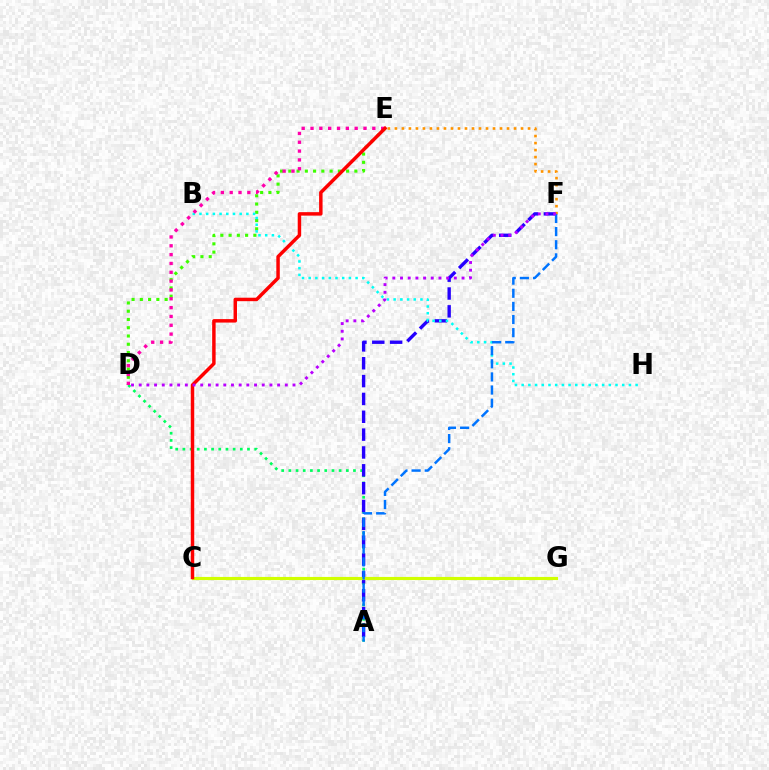{('D', 'E'): [{'color': '#3dff00', 'line_style': 'dotted', 'thickness': 2.24}, {'color': '#ff00ac', 'line_style': 'dotted', 'thickness': 2.4}], ('A', 'D'): [{'color': '#00ff5c', 'line_style': 'dotted', 'thickness': 1.95}], ('A', 'F'): [{'color': '#2500ff', 'line_style': 'dashed', 'thickness': 2.42}, {'color': '#0074ff', 'line_style': 'dashed', 'thickness': 1.78}], ('B', 'H'): [{'color': '#00fff6', 'line_style': 'dotted', 'thickness': 1.82}], ('C', 'G'): [{'color': '#d1ff00', 'line_style': 'solid', 'thickness': 2.26}], ('E', 'F'): [{'color': '#ff9400', 'line_style': 'dotted', 'thickness': 1.9}], ('C', 'E'): [{'color': '#ff0000', 'line_style': 'solid', 'thickness': 2.5}], ('D', 'F'): [{'color': '#b900ff', 'line_style': 'dotted', 'thickness': 2.09}]}